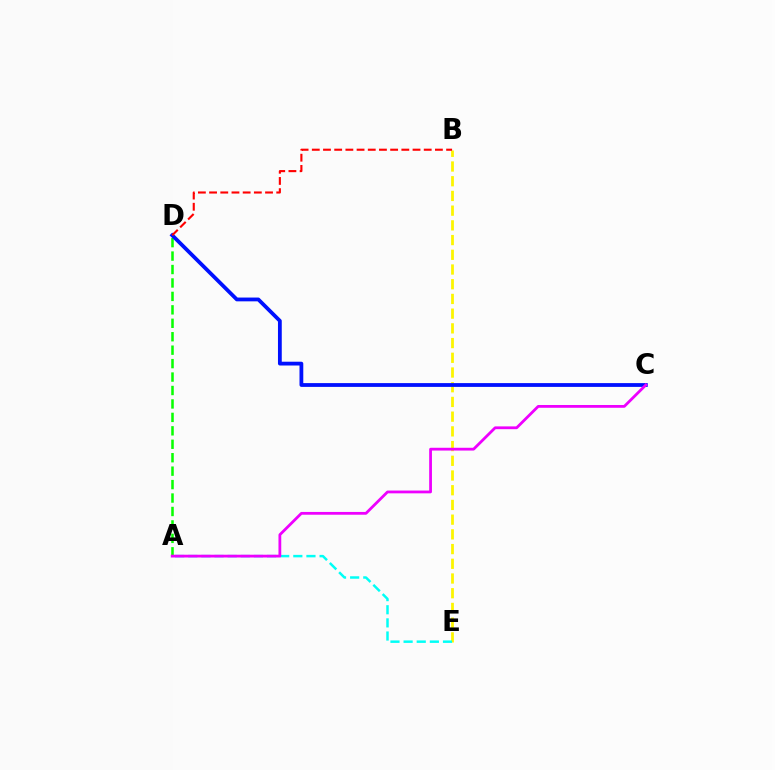{('B', 'E'): [{'color': '#fcf500', 'line_style': 'dashed', 'thickness': 2.0}], ('A', 'E'): [{'color': '#00fff6', 'line_style': 'dashed', 'thickness': 1.78}], ('A', 'D'): [{'color': '#08ff00', 'line_style': 'dashed', 'thickness': 1.83}], ('C', 'D'): [{'color': '#0010ff', 'line_style': 'solid', 'thickness': 2.73}], ('B', 'D'): [{'color': '#ff0000', 'line_style': 'dashed', 'thickness': 1.52}], ('A', 'C'): [{'color': '#ee00ff', 'line_style': 'solid', 'thickness': 2.01}]}